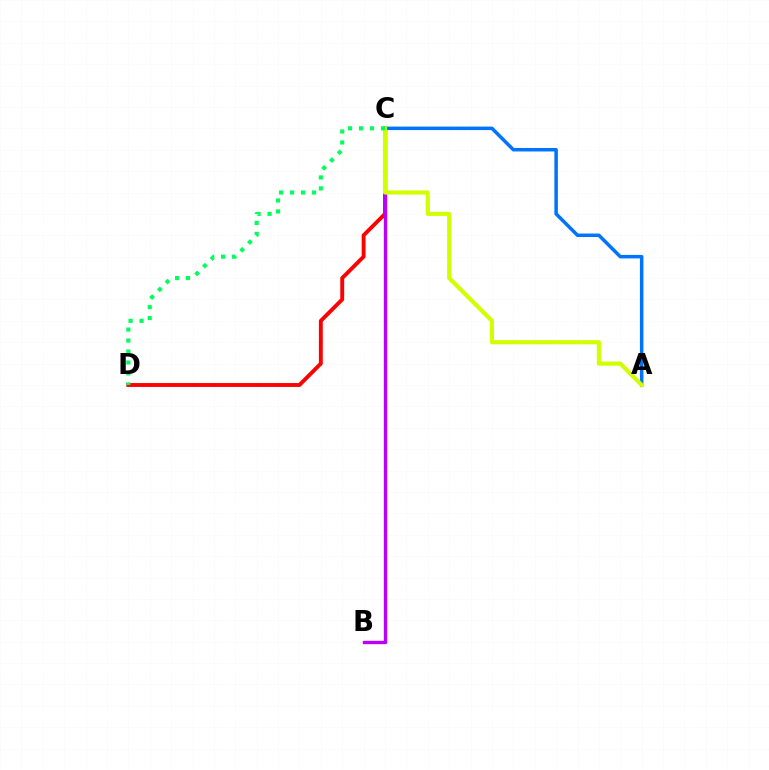{('A', 'C'): [{'color': '#0074ff', 'line_style': 'solid', 'thickness': 2.52}, {'color': '#d1ff00', 'line_style': 'solid', 'thickness': 2.98}], ('C', 'D'): [{'color': '#ff0000', 'line_style': 'solid', 'thickness': 2.8}, {'color': '#00ff5c', 'line_style': 'dotted', 'thickness': 2.98}], ('B', 'C'): [{'color': '#b900ff', 'line_style': 'solid', 'thickness': 2.44}]}